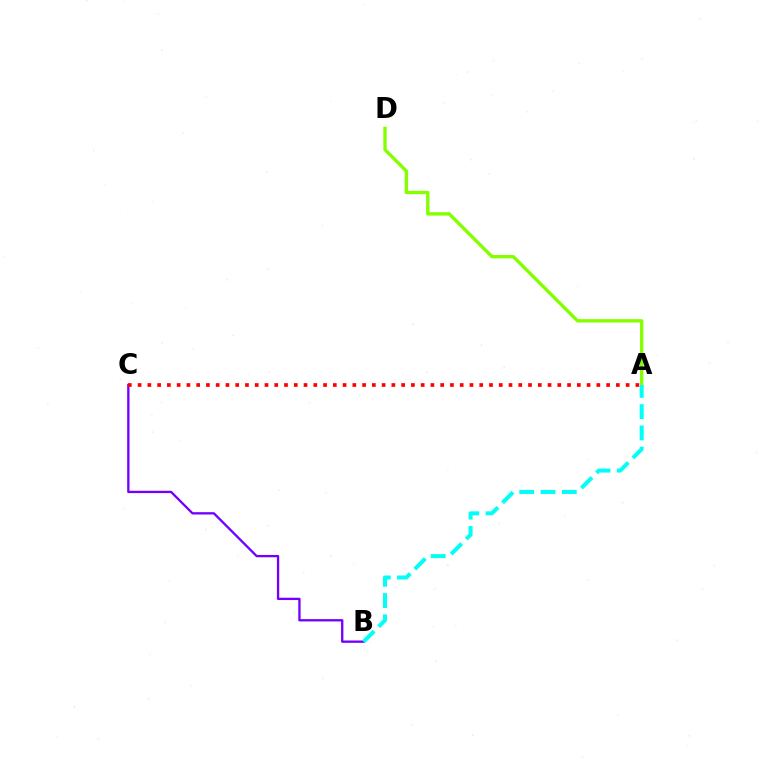{('B', 'C'): [{'color': '#7200ff', 'line_style': 'solid', 'thickness': 1.67}], ('A', 'C'): [{'color': '#ff0000', 'line_style': 'dotted', 'thickness': 2.65}], ('A', 'D'): [{'color': '#84ff00', 'line_style': 'solid', 'thickness': 2.43}], ('A', 'B'): [{'color': '#00fff6', 'line_style': 'dashed', 'thickness': 2.89}]}